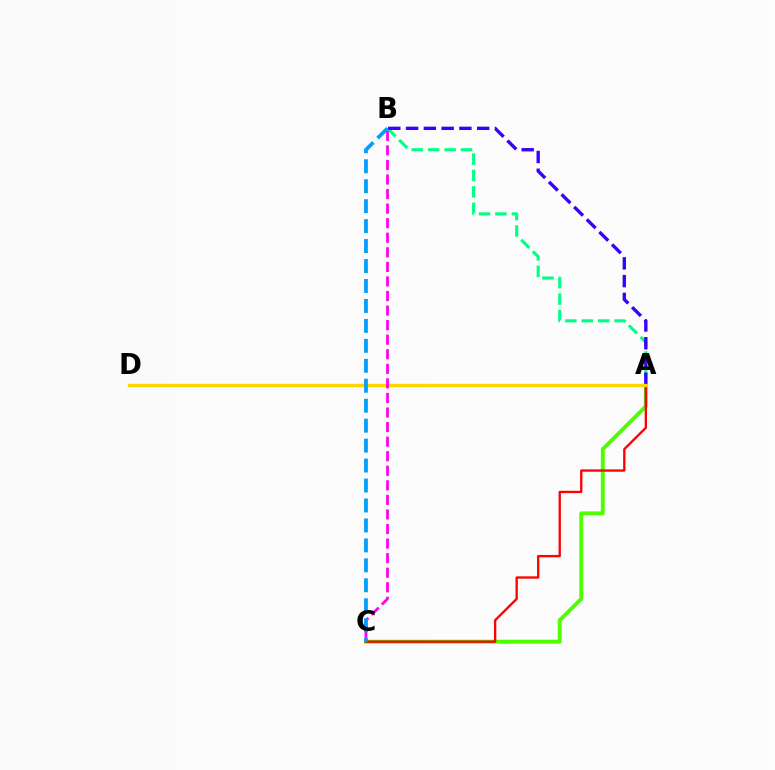{('A', 'C'): [{'color': '#4fff00', 'line_style': 'solid', 'thickness': 2.81}, {'color': '#ff0000', 'line_style': 'solid', 'thickness': 1.68}], ('A', 'B'): [{'color': '#00ff86', 'line_style': 'dashed', 'thickness': 2.23}, {'color': '#3700ff', 'line_style': 'dashed', 'thickness': 2.41}], ('A', 'D'): [{'color': '#ffd500', 'line_style': 'solid', 'thickness': 2.39}], ('B', 'C'): [{'color': '#ff00ed', 'line_style': 'dashed', 'thickness': 1.98}, {'color': '#009eff', 'line_style': 'dashed', 'thickness': 2.71}]}